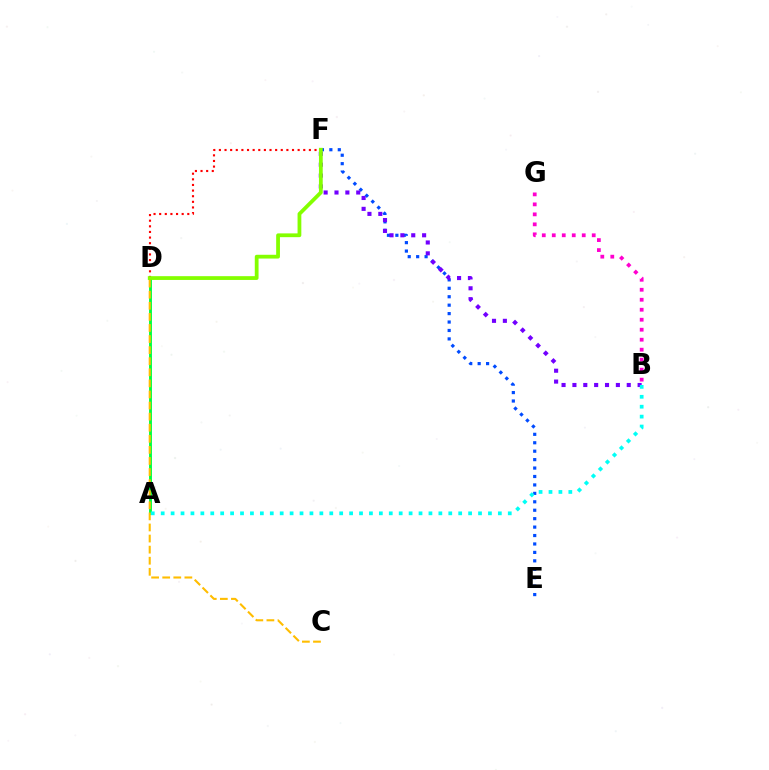{('A', 'D'): [{'color': '#00ff39', 'line_style': 'solid', 'thickness': 2.07}], ('C', 'D'): [{'color': '#ffbd00', 'line_style': 'dashed', 'thickness': 1.51}], ('E', 'F'): [{'color': '#004bff', 'line_style': 'dotted', 'thickness': 2.29}], ('B', 'F'): [{'color': '#7200ff', 'line_style': 'dotted', 'thickness': 2.95}], ('A', 'B'): [{'color': '#00fff6', 'line_style': 'dotted', 'thickness': 2.69}], ('D', 'F'): [{'color': '#ff0000', 'line_style': 'dotted', 'thickness': 1.53}, {'color': '#84ff00', 'line_style': 'solid', 'thickness': 2.72}], ('B', 'G'): [{'color': '#ff00cf', 'line_style': 'dotted', 'thickness': 2.71}]}